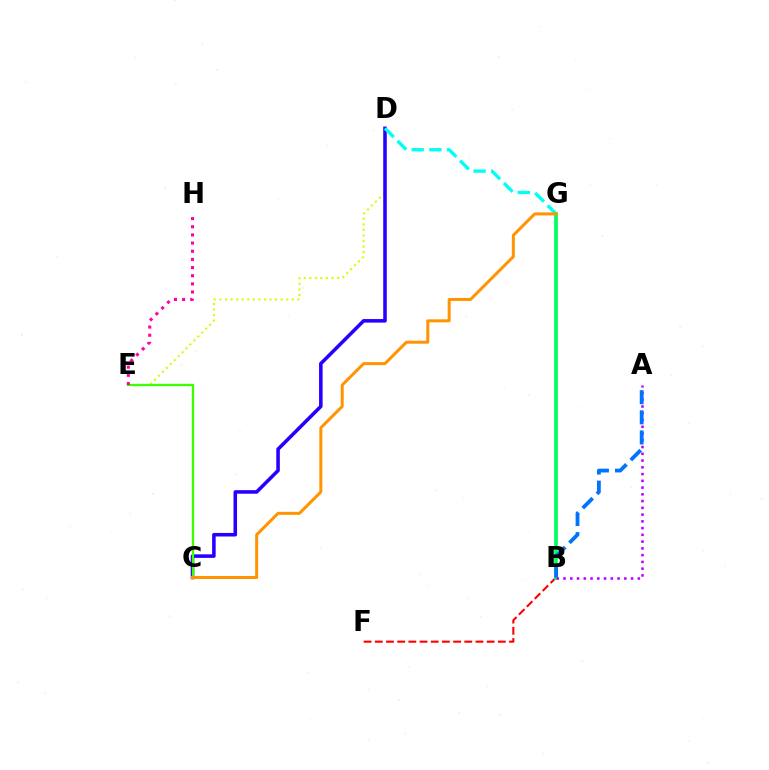{('D', 'E'): [{'color': '#d1ff00', 'line_style': 'dotted', 'thickness': 1.51}], ('B', 'F'): [{'color': '#ff0000', 'line_style': 'dashed', 'thickness': 1.52}], ('C', 'D'): [{'color': '#2500ff', 'line_style': 'solid', 'thickness': 2.55}], ('C', 'E'): [{'color': '#3dff00', 'line_style': 'solid', 'thickness': 1.67}], ('B', 'G'): [{'color': '#00ff5c', 'line_style': 'solid', 'thickness': 2.64}], ('D', 'G'): [{'color': '#00fff6', 'line_style': 'dashed', 'thickness': 2.4}], ('C', 'G'): [{'color': '#ff9400', 'line_style': 'solid', 'thickness': 2.16}], ('E', 'H'): [{'color': '#ff00ac', 'line_style': 'dotted', 'thickness': 2.22}], ('A', 'B'): [{'color': '#b900ff', 'line_style': 'dotted', 'thickness': 1.84}, {'color': '#0074ff', 'line_style': 'dashed', 'thickness': 2.73}]}